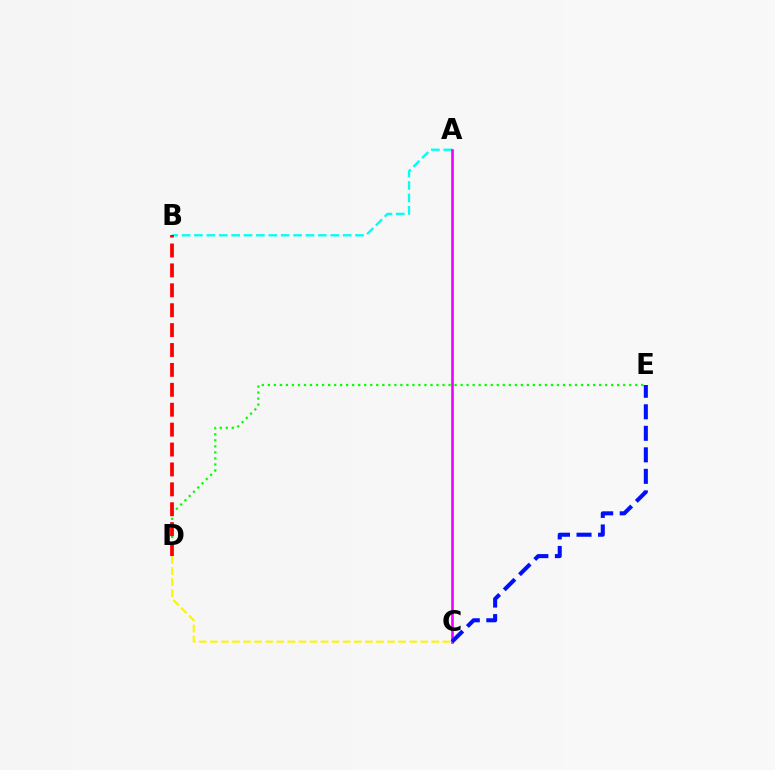{('D', 'E'): [{'color': '#08ff00', 'line_style': 'dotted', 'thickness': 1.64}], ('A', 'B'): [{'color': '#00fff6', 'line_style': 'dashed', 'thickness': 1.68}], ('B', 'D'): [{'color': '#ff0000', 'line_style': 'dashed', 'thickness': 2.7}], ('C', 'D'): [{'color': '#fcf500', 'line_style': 'dashed', 'thickness': 1.5}], ('A', 'C'): [{'color': '#ee00ff', 'line_style': 'solid', 'thickness': 1.89}], ('C', 'E'): [{'color': '#0010ff', 'line_style': 'dashed', 'thickness': 2.92}]}